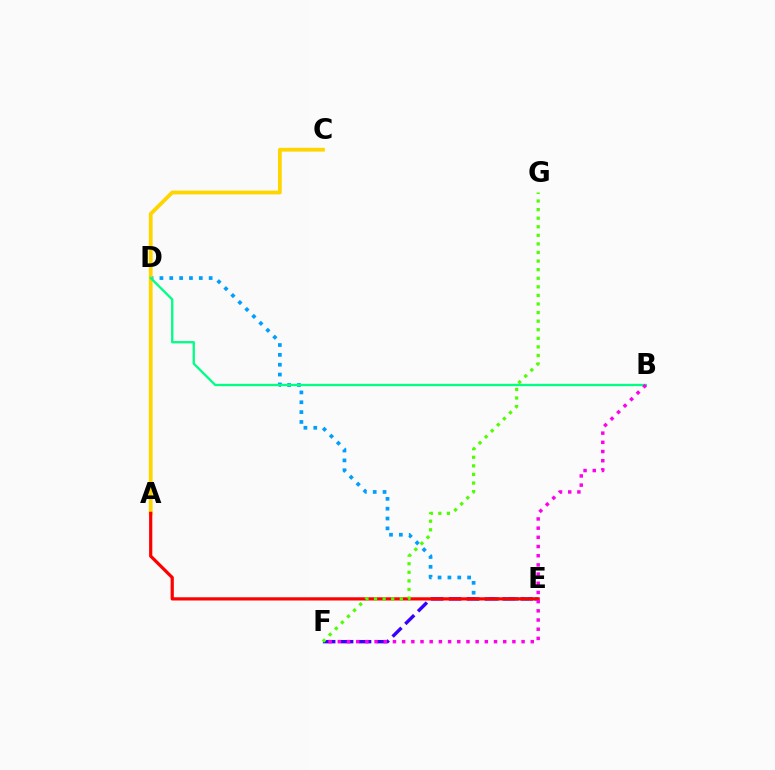{('E', 'F'): [{'color': '#3700ff', 'line_style': 'dashed', 'thickness': 2.44}], ('D', 'E'): [{'color': '#009eff', 'line_style': 'dotted', 'thickness': 2.68}], ('A', 'C'): [{'color': '#ffd500', 'line_style': 'solid', 'thickness': 2.74}], ('A', 'E'): [{'color': '#ff0000', 'line_style': 'solid', 'thickness': 2.31}], ('B', 'D'): [{'color': '#00ff86', 'line_style': 'solid', 'thickness': 1.67}], ('F', 'G'): [{'color': '#4fff00', 'line_style': 'dotted', 'thickness': 2.33}], ('B', 'F'): [{'color': '#ff00ed', 'line_style': 'dotted', 'thickness': 2.5}]}